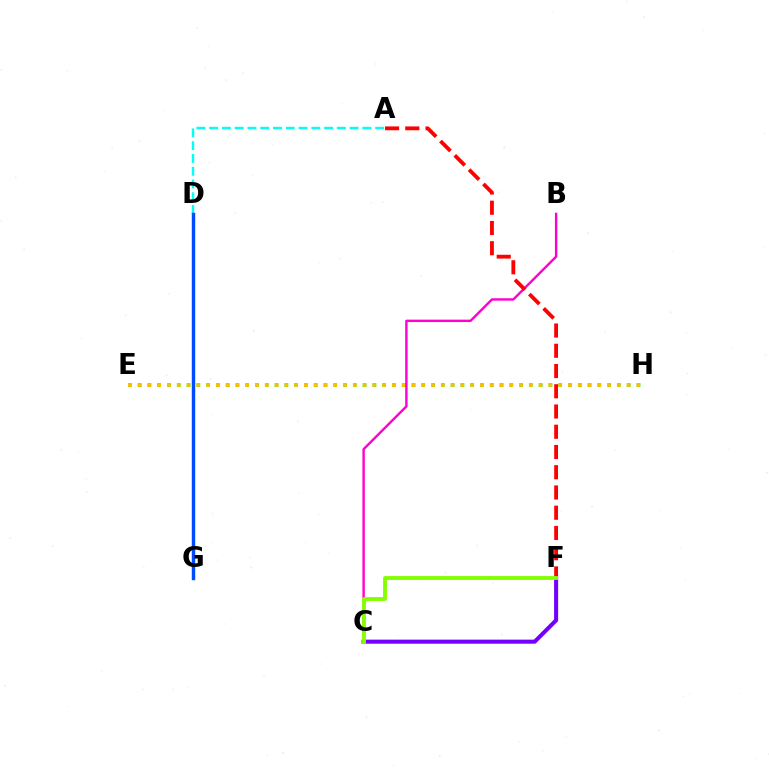{('A', 'D'): [{'color': '#00fff6', 'line_style': 'dashed', 'thickness': 1.73}], ('D', 'G'): [{'color': '#004bff', 'line_style': 'solid', 'thickness': 2.46}], ('C', 'F'): [{'color': '#7200ff', 'line_style': 'solid', 'thickness': 2.92}, {'color': '#84ff00', 'line_style': 'solid', 'thickness': 2.78}], ('E', 'H'): [{'color': '#00ff39', 'line_style': 'dotted', 'thickness': 2.66}, {'color': '#ffbd00', 'line_style': 'dotted', 'thickness': 2.66}], ('B', 'C'): [{'color': '#ff00cf', 'line_style': 'solid', 'thickness': 1.72}], ('A', 'F'): [{'color': '#ff0000', 'line_style': 'dashed', 'thickness': 2.75}]}